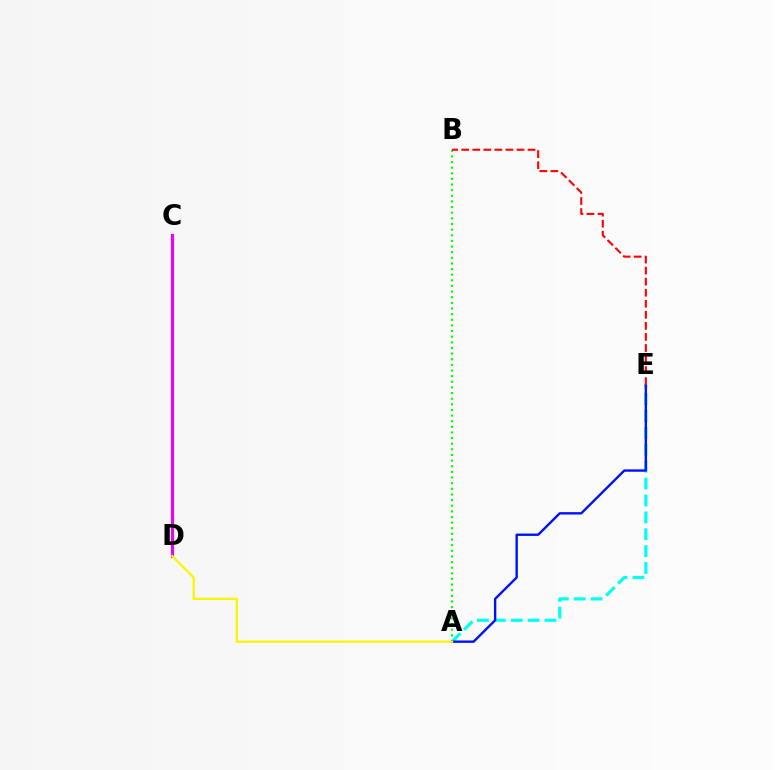{('A', 'B'): [{'color': '#08ff00', 'line_style': 'dotted', 'thickness': 1.53}], ('C', 'D'): [{'color': '#ee00ff', 'line_style': 'solid', 'thickness': 2.24}], ('A', 'E'): [{'color': '#00fff6', 'line_style': 'dashed', 'thickness': 2.29}, {'color': '#0010ff', 'line_style': 'solid', 'thickness': 1.71}], ('A', 'D'): [{'color': '#fcf500', 'line_style': 'solid', 'thickness': 1.62}], ('B', 'E'): [{'color': '#ff0000', 'line_style': 'dashed', 'thickness': 1.5}]}